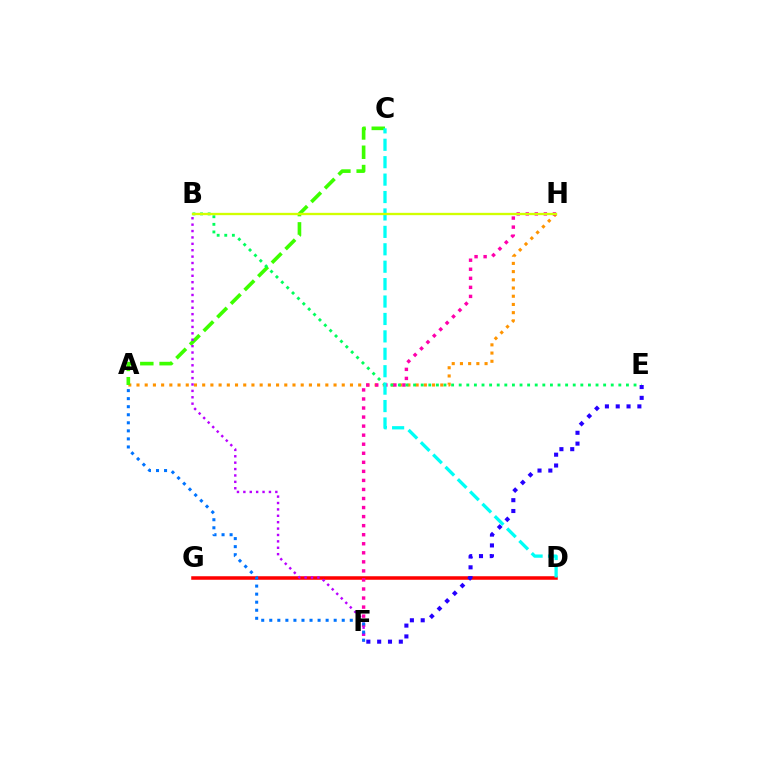{('D', 'G'): [{'color': '#ff0000', 'line_style': 'solid', 'thickness': 2.54}], ('A', 'H'): [{'color': '#ff9400', 'line_style': 'dotted', 'thickness': 2.23}], ('F', 'H'): [{'color': '#ff00ac', 'line_style': 'dotted', 'thickness': 2.46}], ('A', 'C'): [{'color': '#3dff00', 'line_style': 'dashed', 'thickness': 2.62}], ('B', 'E'): [{'color': '#00ff5c', 'line_style': 'dotted', 'thickness': 2.07}], ('C', 'D'): [{'color': '#00fff6', 'line_style': 'dashed', 'thickness': 2.37}], ('E', 'F'): [{'color': '#2500ff', 'line_style': 'dotted', 'thickness': 2.94}], ('B', 'F'): [{'color': '#b900ff', 'line_style': 'dotted', 'thickness': 1.74}], ('A', 'F'): [{'color': '#0074ff', 'line_style': 'dotted', 'thickness': 2.19}], ('B', 'H'): [{'color': '#d1ff00', 'line_style': 'solid', 'thickness': 1.68}]}